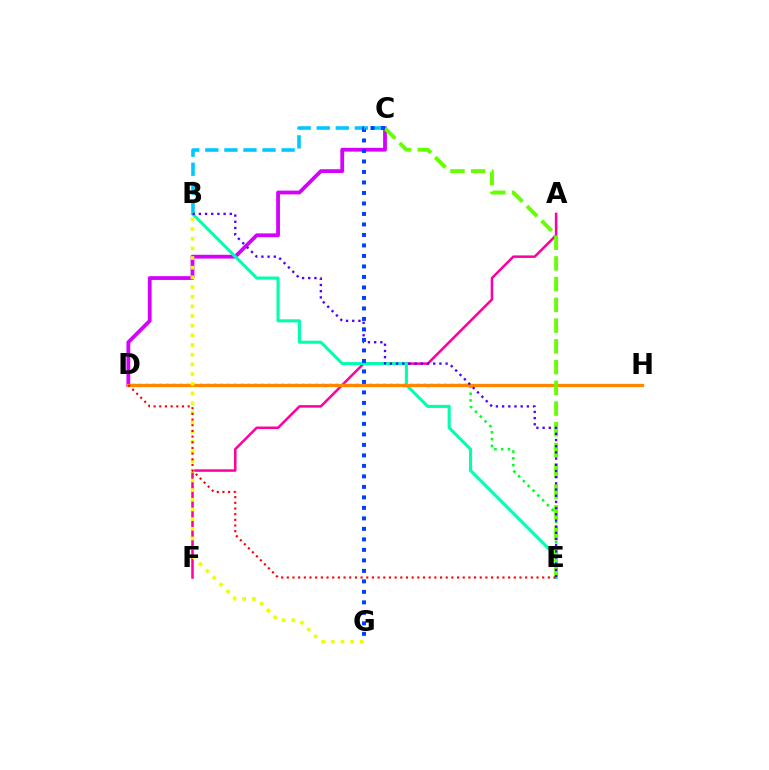{('A', 'F'): [{'color': '#ff00a0', 'line_style': 'solid', 'thickness': 1.82}], ('C', 'D'): [{'color': '#d600ff', 'line_style': 'solid', 'thickness': 2.73}], ('D', 'E'): [{'color': '#00ff27', 'line_style': 'dotted', 'thickness': 1.84}, {'color': '#ff0000', 'line_style': 'dotted', 'thickness': 1.54}], ('B', 'C'): [{'color': '#00c7ff', 'line_style': 'dashed', 'thickness': 2.59}], ('B', 'E'): [{'color': '#00ffaf', 'line_style': 'solid', 'thickness': 2.22}, {'color': '#4f00ff', 'line_style': 'dotted', 'thickness': 1.68}], ('D', 'H'): [{'color': '#ff8800', 'line_style': 'solid', 'thickness': 2.37}], ('C', 'E'): [{'color': '#66ff00', 'line_style': 'dashed', 'thickness': 2.82}], ('B', 'G'): [{'color': '#eeff00', 'line_style': 'dotted', 'thickness': 2.63}], ('C', 'G'): [{'color': '#003fff', 'line_style': 'dotted', 'thickness': 2.85}]}